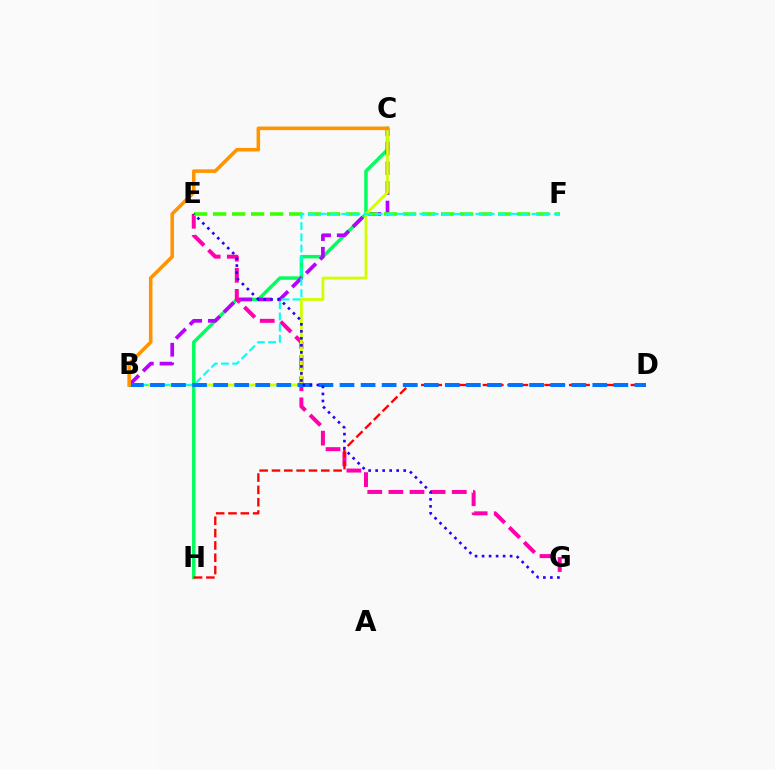{('C', 'H'): [{'color': '#00ff5c', 'line_style': 'solid', 'thickness': 2.48}], ('B', 'C'): [{'color': '#b900ff', 'line_style': 'dashed', 'thickness': 2.67}, {'color': '#d1ff00', 'line_style': 'solid', 'thickness': 2.02}, {'color': '#ff9400', 'line_style': 'solid', 'thickness': 2.57}], ('E', 'G'): [{'color': '#ff00ac', 'line_style': 'dashed', 'thickness': 2.87}, {'color': '#2500ff', 'line_style': 'dotted', 'thickness': 1.91}], ('E', 'F'): [{'color': '#3dff00', 'line_style': 'dashed', 'thickness': 2.58}], ('D', 'H'): [{'color': '#ff0000', 'line_style': 'dashed', 'thickness': 1.67}], ('B', 'F'): [{'color': '#00fff6', 'line_style': 'dashed', 'thickness': 1.52}], ('B', 'D'): [{'color': '#0074ff', 'line_style': 'dashed', 'thickness': 2.86}]}